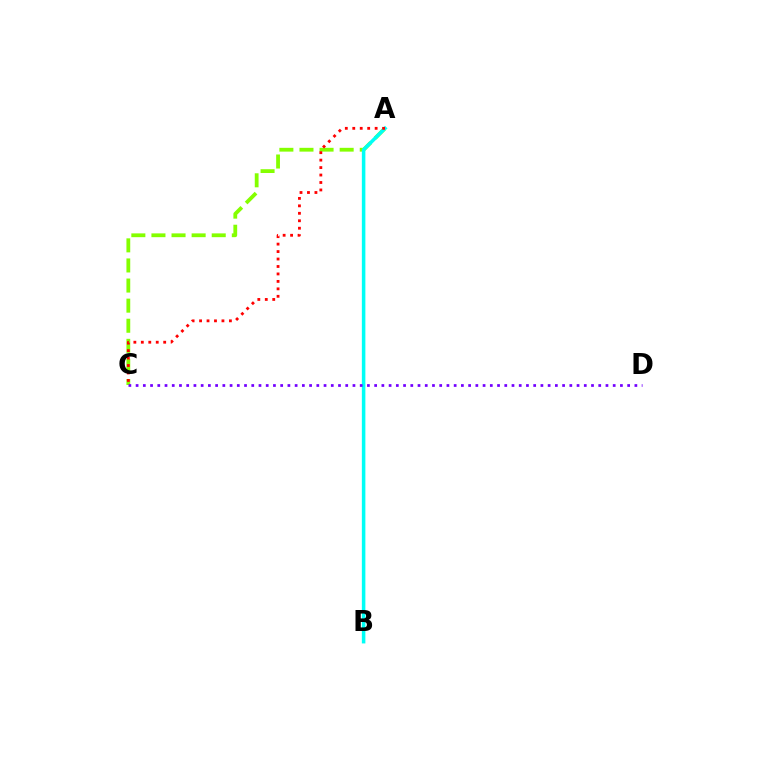{('A', 'C'): [{'color': '#84ff00', 'line_style': 'dashed', 'thickness': 2.73}, {'color': '#ff0000', 'line_style': 'dotted', 'thickness': 2.03}], ('A', 'B'): [{'color': '#00fff6', 'line_style': 'solid', 'thickness': 2.54}], ('C', 'D'): [{'color': '#7200ff', 'line_style': 'dotted', 'thickness': 1.96}]}